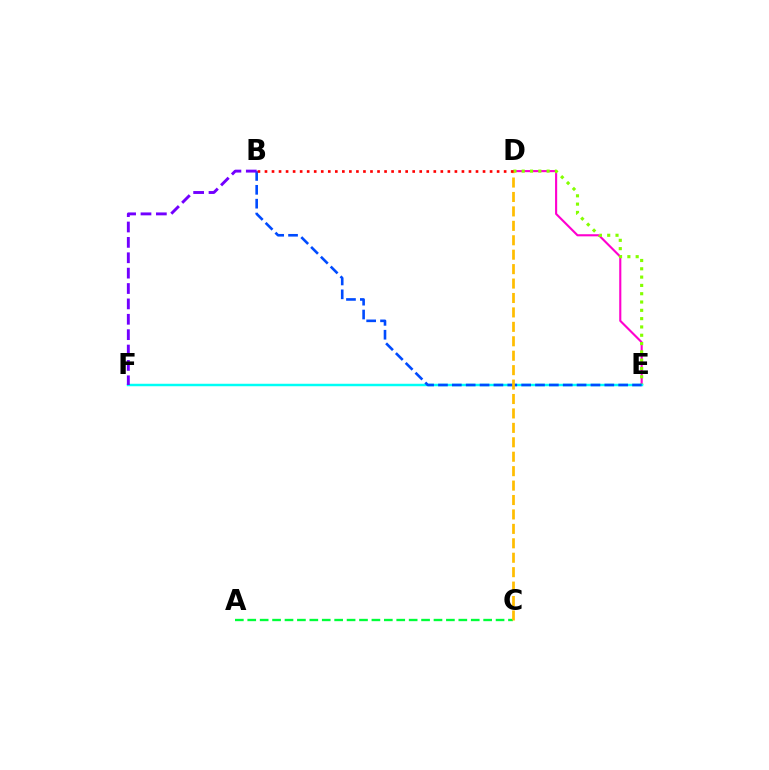{('D', 'E'): [{'color': '#ff00cf', 'line_style': 'solid', 'thickness': 1.53}, {'color': '#84ff00', 'line_style': 'dotted', 'thickness': 2.26}], ('A', 'C'): [{'color': '#00ff39', 'line_style': 'dashed', 'thickness': 1.69}], ('E', 'F'): [{'color': '#00fff6', 'line_style': 'solid', 'thickness': 1.78}], ('B', 'E'): [{'color': '#004bff', 'line_style': 'dashed', 'thickness': 1.88}], ('C', 'D'): [{'color': '#ffbd00', 'line_style': 'dashed', 'thickness': 1.96}], ('B', 'F'): [{'color': '#7200ff', 'line_style': 'dashed', 'thickness': 2.09}], ('B', 'D'): [{'color': '#ff0000', 'line_style': 'dotted', 'thickness': 1.91}]}